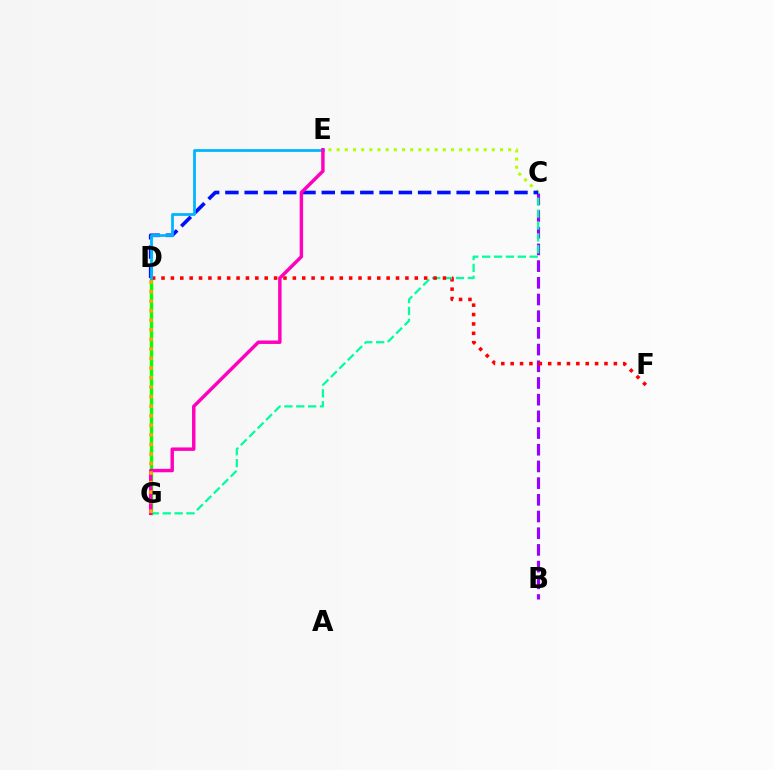{('C', 'E'): [{'color': '#b3ff00', 'line_style': 'dotted', 'thickness': 2.22}], ('B', 'C'): [{'color': '#9b00ff', 'line_style': 'dashed', 'thickness': 2.27}], ('C', 'G'): [{'color': '#00ff9d', 'line_style': 'dashed', 'thickness': 1.62}], ('D', 'G'): [{'color': '#08ff00', 'line_style': 'solid', 'thickness': 2.43}, {'color': '#ffa500', 'line_style': 'dotted', 'thickness': 2.59}], ('C', 'D'): [{'color': '#0010ff', 'line_style': 'dashed', 'thickness': 2.62}], ('D', 'F'): [{'color': '#ff0000', 'line_style': 'dotted', 'thickness': 2.55}], ('D', 'E'): [{'color': '#00b5ff', 'line_style': 'solid', 'thickness': 1.99}], ('E', 'G'): [{'color': '#ff00bd', 'line_style': 'solid', 'thickness': 2.47}]}